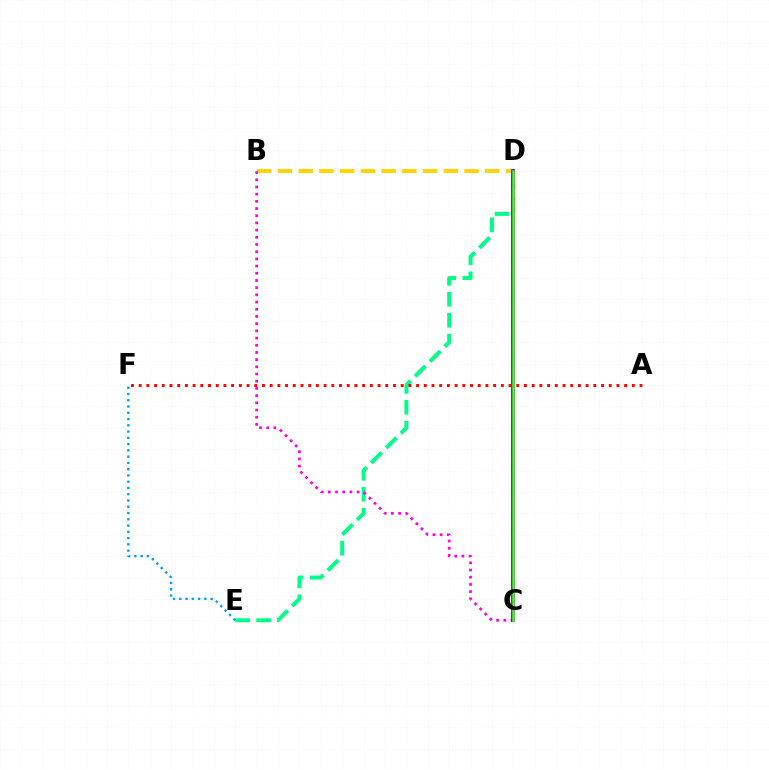{('D', 'E'): [{'color': '#00ff86', 'line_style': 'dashed', 'thickness': 2.85}], ('B', 'D'): [{'color': '#ffd500', 'line_style': 'dashed', 'thickness': 2.82}], ('B', 'C'): [{'color': '#ff00ed', 'line_style': 'dotted', 'thickness': 1.95}], ('E', 'F'): [{'color': '#009eff', 'line_style': 'dotted', 'thickness': 1.7}], ('C', 'D'): [{'color': '#3700ff', 'line_style': 'solid', 'thickness': 2.65}, {'color': '#4fff00', 'line_style': 'solid', 'thickness': 1.81}], ('A', 'F'): [{'color': '#ff0000', 'line_style': 'dotted', 'thickness': 2.09}]}